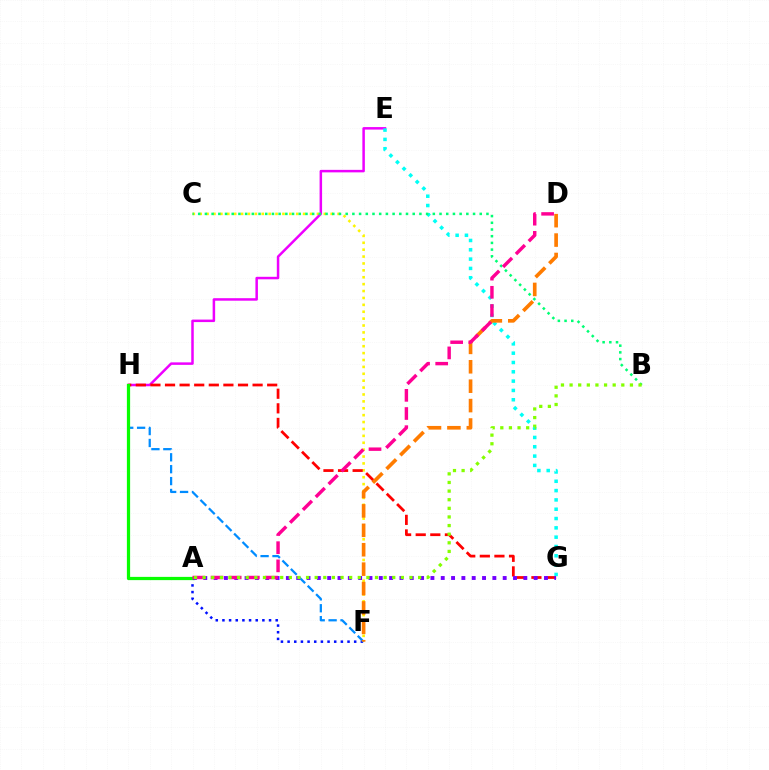{('C', 'F'): [{'color': '#fcf500', 'line_style': 'dotted', 'thickness': 1.87}], ('E', 'H'): [{'color': '#ee00ff', 'line_style': 'solid', 'thickness': 1.8}], ('E', 'G'): [{'color': '#00fff6', 'line_style': 'dotted', 'thickness': 2.53}], ('A', 'F'): [{'color': '#0010ff', 'line_style': 'dotted', 'thickness': 1.81}], ('F', 'H'): [{'color': '#008cff', 'line_style': 'dashed', 'thickness': 1.62}], ('G', 'H'): [{'color': '#ff0000', 'line_style': 'dashed', 'thickness': 1.98}], ('D', 'F'): [{'color': '#ff7c00', 'line_style': 'dashed', 'thickness': 2.64}], ('A', 'H'): [{'color': '#08ff00', 'line_style': 'solid', 'thickness': 2.33}], ('A', 'G'): [{'color': '#7200ff', 'line_style': 'dotted', 'thickness': 2.81}], ('B', 'C'): [{'color': '#00ff74', 'line_style': 'dotted', 'thickness': 1.82}], ('A', 'D'): [{'color': '#ff0094', 'line_style': 'dashed', 'thickness': 2.47}], ('A', 'B'): [{'color': '#84ff00', 'line_style': 'dotted', 'thickness': 2.34}]}